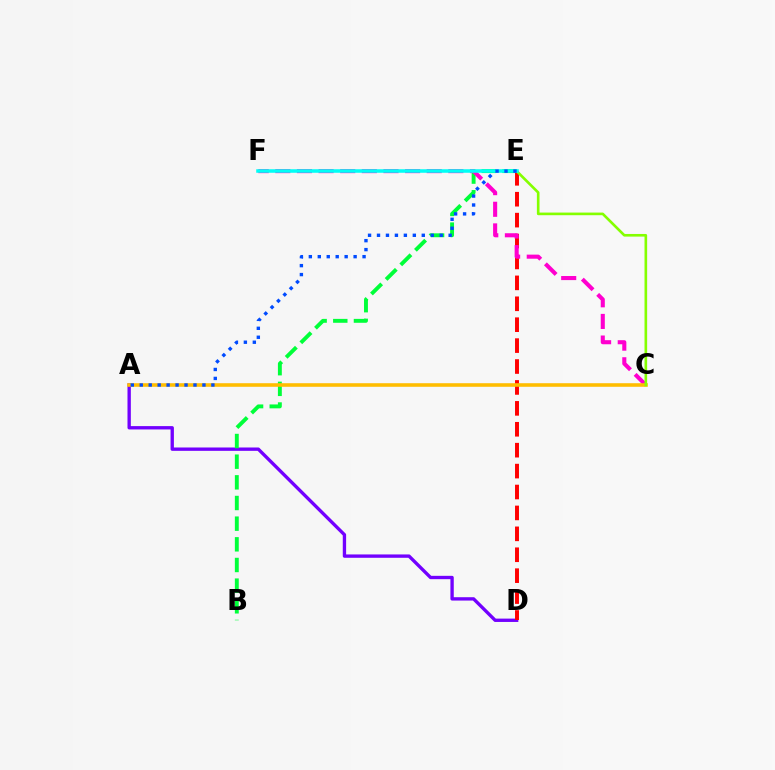{('A', 'D'): [{'color': '#7200ff', 'line_style': 'solid', 'thickness': 2.41}], ('B', 'E'): [{'color': '#00ff39', 'line_style': 'dashed', 'thickness': 2.81}], ('D', 'E'): [{'color': '#ff0000', 'line_style': 'dashed', 'thickness': 2.84}], ('C', 'F'): [{'color': '#ff00cf', 'line_style': 'dashed', 'thickness': 2.94}], ('A', 'C'): [{'color': '#ffbd00', 'line_style': 'solid', 'thickness': 2.58}], ('C', 'E'): [{'color': '#84ff00', 'line_style': 'solid', 'thickness': 1.9}], ('E', 'F'): [{'color': '#00fff6', 'line_style': 'solid', 'thickness': 2.55}], ('A', 'E'): [{'color': '#004bff', 'line_style': 'dotted', 'thickness': 2.43}]}